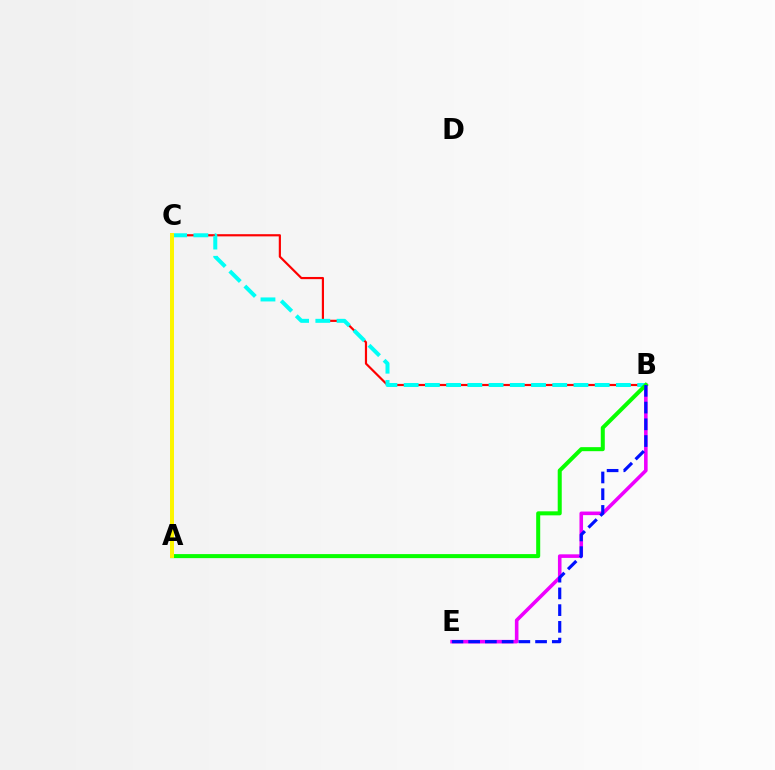{('B', 'C'): [{'color': '#ff0000', 'line_style': 'solid', 'thickness': 1.57}, {'color': '#00fff6', 'line_style': 'dashed', 'thickness': 2.88}], ('B', 'E'): [{'color': '#ee00ff', 'line_style': 'solid', 'thickness': 2.58}, {'color': '#0010ff', 'line_style': 'dashed', 'thickness': 2.27}], ('A', 'B'): [{'color': '#08ff00', 'line_style': 'solid', 'thickness': 2.9}], ('A', 'C'): [{'color': '#fcf500', 'line_style': 'solid', 'thickness': 2.88}]}